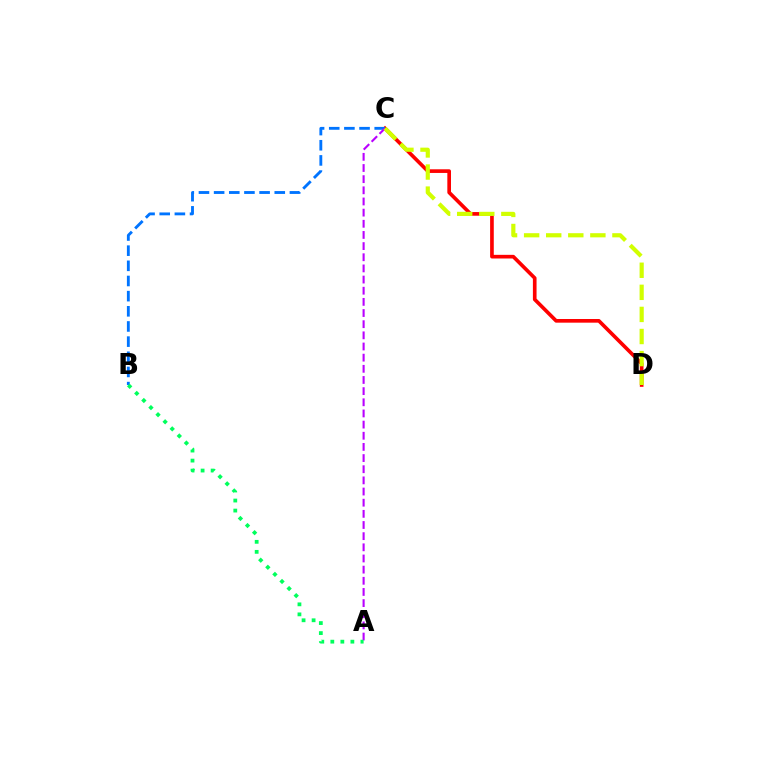{('C', 'D'): [{'color': '#ff0000', 'line_style': 'solid', 'thickness': 2.63}, {'color': '#d1ff00', 'line_style': 'dashed', 'thickness': 3.0}], ('B', 'C'): [{'color': '#0074ff', 'line_style': 'dashed', 'thickness': 2.06}], ('A', 'C'): [{'color': '#b900ff', 'line_style': 'dashed', 'thickness': 1.52}], ('A', 'B'): [{'color': '#00ff5c', 'line_style': 'dotted', 'thickness': 2.72}]}